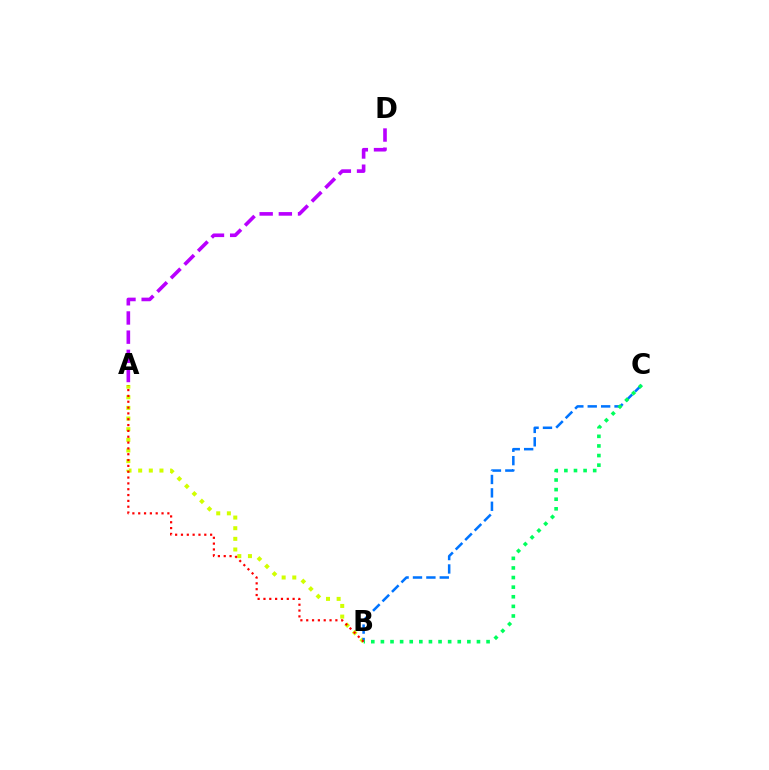{('A', 'B'): [{'color': '#d1ff00', 'line_style': 'dotted', 'thickness': 2.89}, {'color': '#ff0000', 'line_style': 'dotted', 'thickness': 1.58}], ('B', 'C'): [{'color': '#0074ff', 'line_style': 'dashed', 'thickness': 1.82}, {'color': '#00ff5c', 'line_style': 'dotted', 'thickness': 2.61}], ('A', 'D'): [{'color': '#b900ff', 'line_style': 'dashed', 'thickness': 2.61}]}